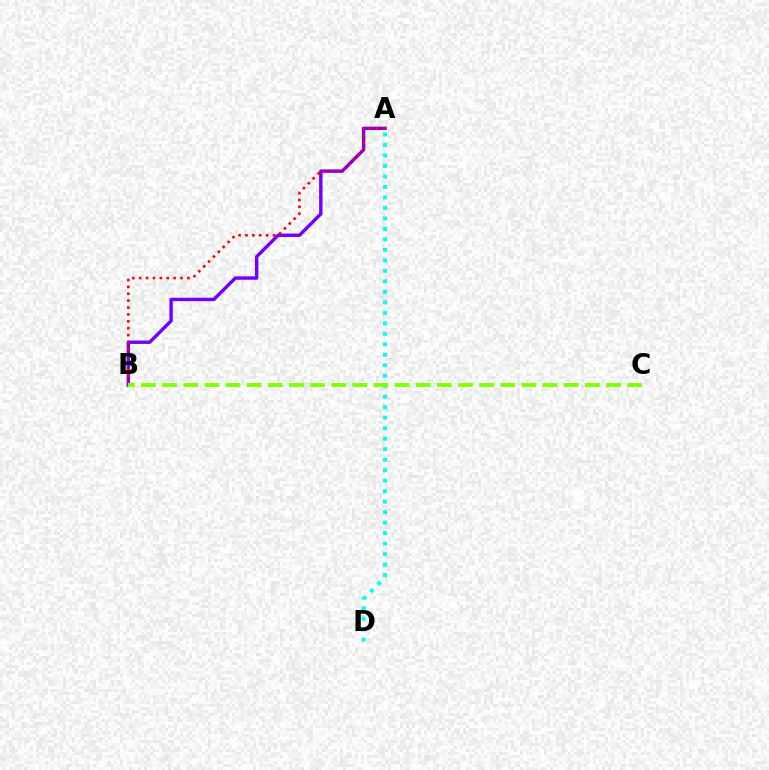{('A', 'D'): [{'color': '#00fff6', 'line_style': 'dotted', 'thickness': 2.85}], ('A', 'B'): [{'color': '#7200ff', 'line_style': 'solid', 'thickness': 2.45}, {'color': '#ff0000', 'line_style': 'dotted', 'thickness': 1.87}], ('B', 'C'): [{'color': '#84ff00', 'line_style': 'dashed', 'thickness': 2.87}]}